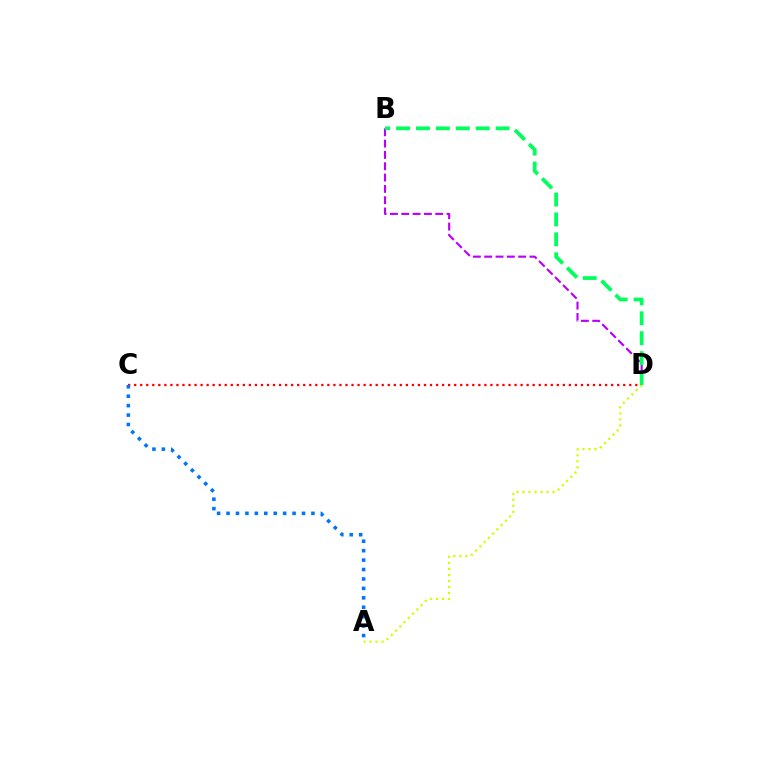{('C', 'D'): [{'color': '#ff0000', 'line_style': 'dotted', 'thickness': 1.64}], ('A', 'D'): [{'color': '#d1ff00', 'line_style': 'dotted', 'thickness': 1.63}], ('B', 'D'): [{'color': '#b900ff', 'line_style': 'dashed', 'thickness': 1.54}, {'color': '#00ff5c', 'line_style': 'dashed', 'thickness': 2.71}], ('A', 'C'): [{'color': '#0074ff', 'line_style': 'dotted', 'thickness': 2.56}]}